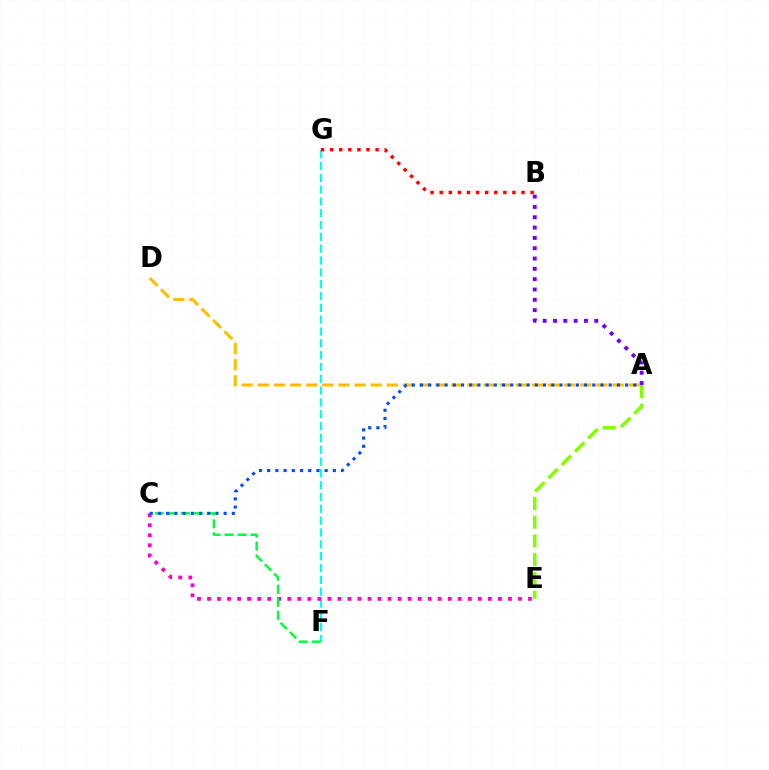{('F', 'G'): [{'color': '#00fff6', 'line_style': 'dashed', 'thickness': 1.61}], ('C', 'E'): [{'color': '#ff00cf', 'line_style': 'dotted', 'thickness': 2.73}], ('B', 'G'): [{'color': '#ff0000', 'line_style': 'dotted', 'thickness': 2.47}], ('C', 'F'): [{'color': '#00ff39', 'line_style': 'dashed', 'thickness': 1.77}], ('A', 'B'): [{'color': '#7200ff', 'line_style': 'dotted', 'thickness': 2.8}], ('A', 'D'): [{'color': '#ffbd00', 'line_style': 'dashed', 'thickness': 2.19}], ('A', 'E'): [{'color': '#84ff00', 'line_style': 'dashed', 'thickness': 2.55}], ('A', 'C'): [{'color': '#004bff', 'line_style': 'dotted', 'thickness': 2.23}]}